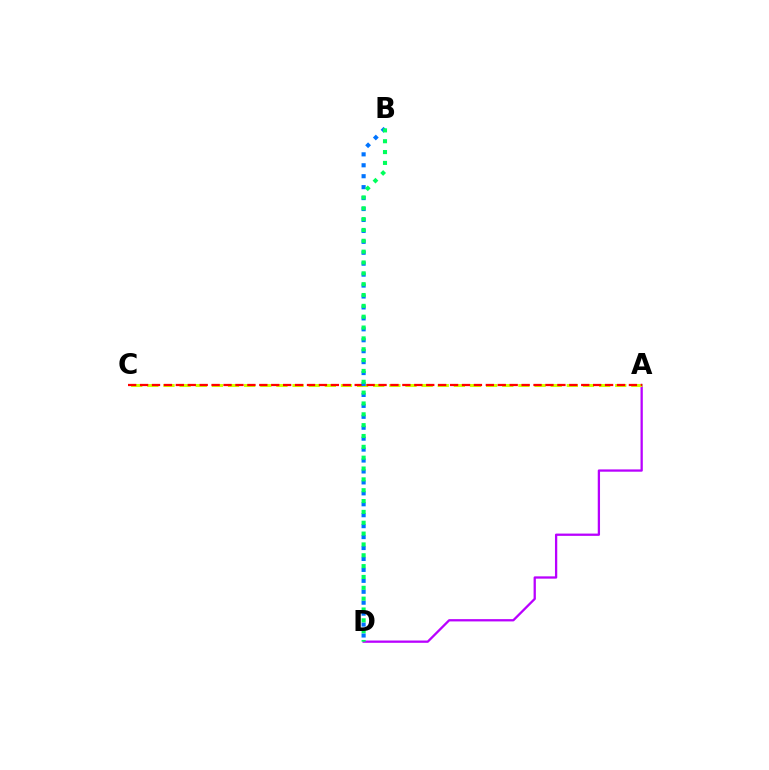{('A', 'D'): [{'color': '#b900ff', 'line_style': 'solid', 'thickness': 1.65}], ('A', 'C'): [{'color': '#d1ff00', 'line_style': 'dashed', 'thickness': 2.19}, {'color': '#ff0000', 'line_style': 'dashed', 'thickness': 1.62}], ('B', 'D'): [{'color': '#0074ff', 'line_style': 'dotted', 'thickness': 2.97}, {'color': '#00ff5c', 'line_style': 'dotted', 'thickness': 2.95}]}